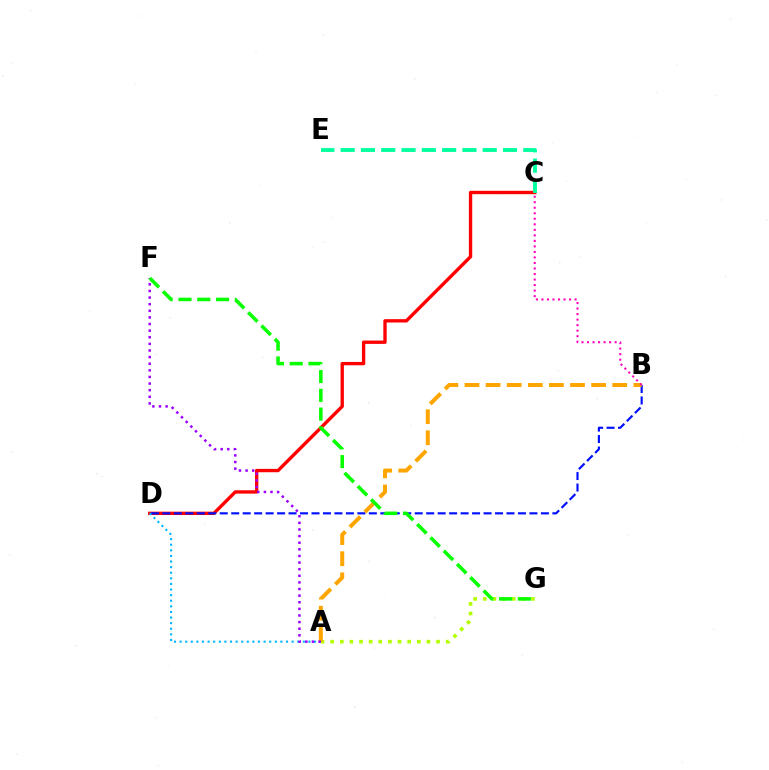{('A', 'G'): [{'color': '#b3ff00', 'line_style': 'dotted', 'thickness': 2.61}], ('C', 'D'): [{'color': '#ff0000', 'line_style': 'solid', 'thickness': 2.41}], ('B', 'D'): [{'color': '#0010ff', 'line_style': 'dashed', 'thickness': 1.56}], ('A', 'B'): [{'color': '#ffa500', 'line_style': 'dashed', 'thickness': 2.87}], ('B', 'C'): [{'color': '#ff00bd', 'line_style': 'dotted', 'thickness': 1.5}], ('A', 'D'): [{'color': '#00b5ff', 'line_style': 'dotted', 'thickness': 1.52}], ('A', 'F'): [{'color': '#9b00ff', 'line_style': 'dotted', 'thickness': 1.8}], ('C', 'E'): [{'color': '#00ff9d', 'line_style': 'dashed', 'thickness': 2.76}], ('F', 'G'): [{'color': '#08ff00', 'line_style': 'dashed', 'thickness': 2.55}]}